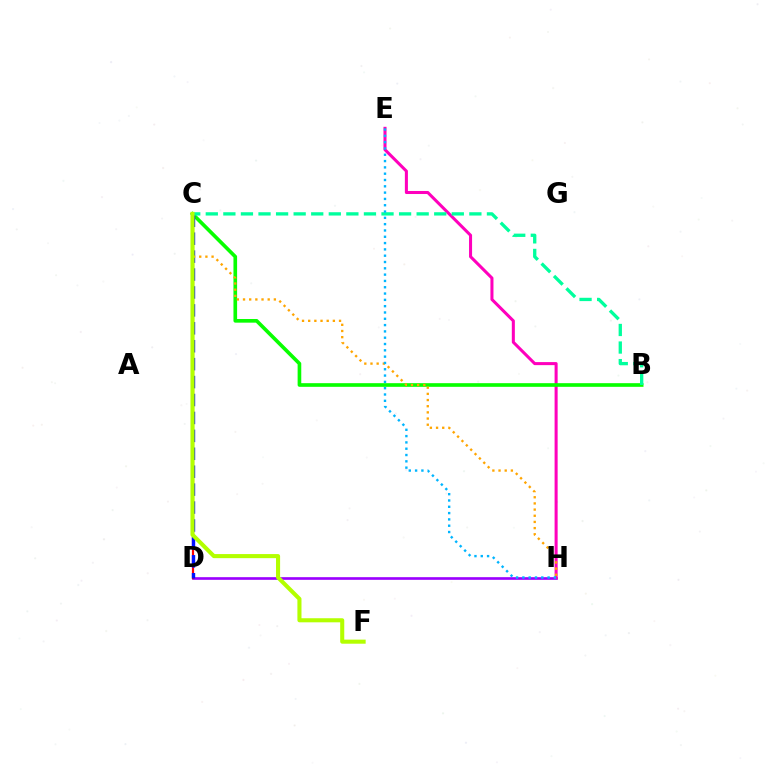{('D', 'H'): [{'color': '#9b00ff', 'line_style': 'solid', 'thickness': 1.91}], ('E', 'H'): [{'color': '#ff00bd', 'line_style': 'solid', 'thickness': 2.19}, {'color': '#00b5ff', 'line_style': 'dotted', 'thickness': 1.71}], ('C', 'D'): [{'color': '#ff0000', 'line_style': 'solid', 'thickness': 1.58}, {'color': '#0010ff', 'line_style': 'dashed', 'thickness': 2.44}], ('B', 'C'): [{'color': '#08ff00', 'line_style': 'solid', 'thickness': 2.62}, {'color': '#00ff9d', 'line_style': 'dashed', 'thickness': 2.39}], ('C', 'H'): [{'color': '#ffa500', 'line_style': 'dotted', 'thickness': 1.68}], ('C', 'F'): [{'color': '#b3ff00', 'line_style': 'solid', 'thickness': 2.94}]}